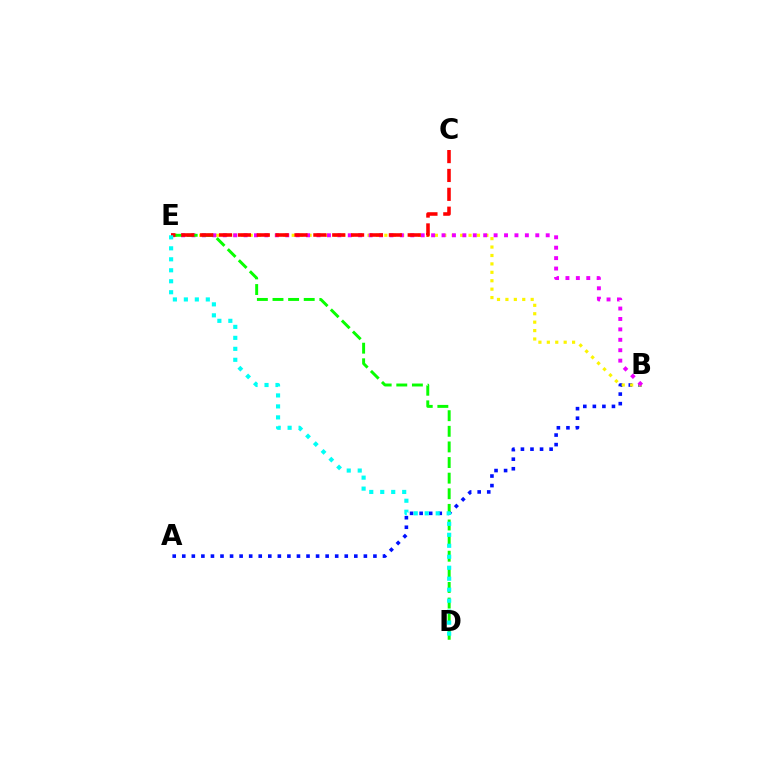{('A', 'B'): [{'color': '#0010ff', 'line_style': 'dotted', 'thickness': 2.6}], ('B', 'E'): [{'color': '#fcf500', 'line_style': 'dotted', 'thickness': 2.29}, {'color': '#ee00ff', 'line_style': 'dotted', 'thickness': 2.83}], ('D', 'E'): [{'color': '#08ff00', 'line_style': 'dashed', 'thickness': 2.12}, {'color': '#00fff6', 'line_style': 'dotted', 'thickness': 2.98}], ('C', 'E'): [{'color': '#ff0000', 'line_style': 'dashed', 'thickness': 2.56}]}